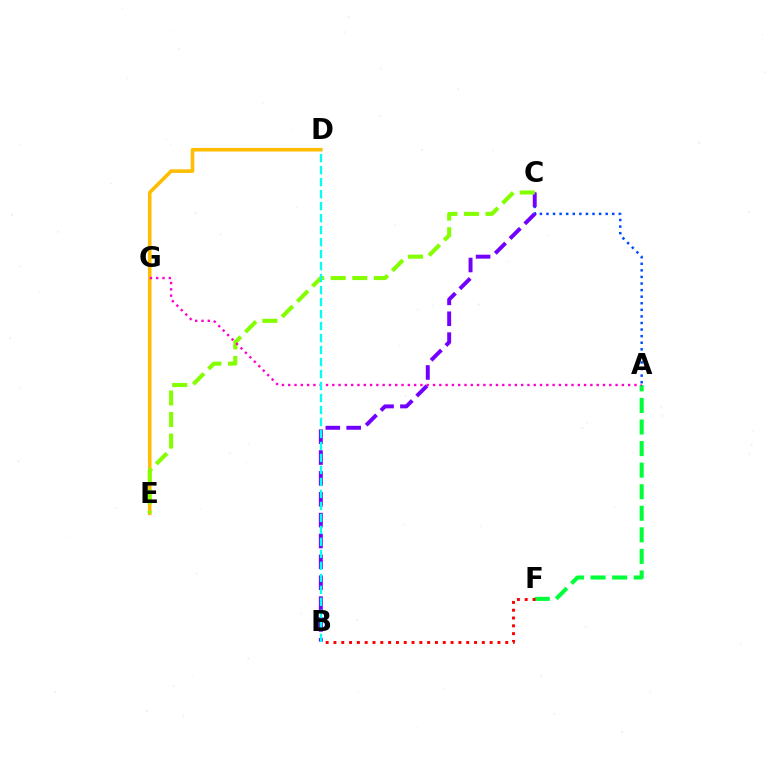{('A', 'C'): [{'color': '#004bff', 'line_style': 'dotted', 'thickness': 1.79}], ('D', 'E'): [{'color': '#ffbd00', 'line_style': 'solid', 'thickness': 2.58}], ('B', 'C'): [{'color': '#7200ff', 'line_style': 'dashed', 'thickness': 2.83}], ('C', 'E'): [{'color': '#84ff00', 'line_style': 'dashed', 'thickness': 2.93}], ('A', 'F'): [{'color': '#00ff39', 'line_style': 'dashed', 'thickness': 2.93}], ('A', 'G'): [{'color': '#ff00cf', 'line_style': 'dotted', 'thickness': 1.71}], ('B', 'F'): [{'color': '#ff0000', 'line_style': 'dotted', 'thickness': 2.12}], ('B', 'D'): [{'color': '#00fff6', 'line_style': 'dashed', 'thickness': 1.63}]}